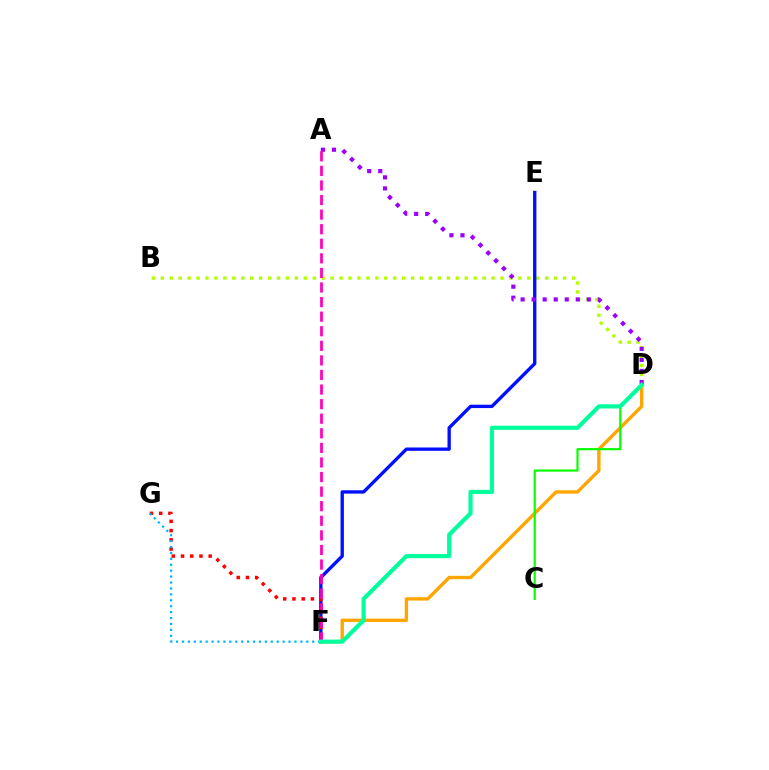{('B', 'D'): [{'color': '#b3ff00', 'line_style': 'dotted', 'thickness': 2.43}], ('D', 'F'): [{'color': '#ffa500', 'line_style': 'solid', 'thickness': 2.42}, {'color': '#00ff9d', 'line_style': 'solid', 'thickness': 2.99}], ('E', 'F'): [{'color': '#0010ff', 'line_style': 'solid', 'thickness': 2.41}], ('A', 'D'): [{'color': '#9b00ff', 'line_style': 'dotted', 'thickness': 3.0}], ('F', 'G'): [{'color': '#ff0000', 'line_style': 'dotted', 'thickness': 2.51}, {'color': '#00b5ff', 'line_style': 'dotted', 'thickness': 1.61}], ('A', 'F'): [{'color': '#ff00bd', 'line_style': 'dashed', 'thickness': 1.98}], ('C', 'D'): [{'color': '#08ff00', 'line_style': 'solid', 'thickness': 1.58}]}